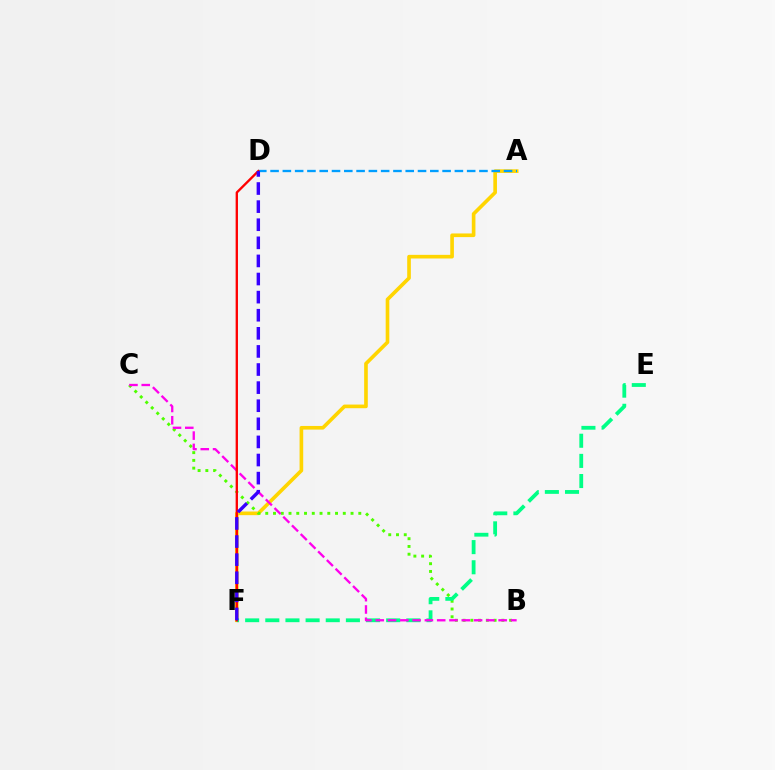{('A', 'F'): [{'color': '#ffd500', 'line_style': 'solid', 'thickness': 2.62}], ('B', 'C'): [{'color': '#4fff00', 'line_style': 'dotted', 'thickness': 2.11}, {'color': '#ff00ed', 'line_style': 'dashed', 'thickness': 1.67}], ('A', 'D'): [{'color': '#009eff', 'line_style': 'dashed', 'thickness': 1.67}], ('E', 'F'): [{'color': '#00ff86', 'line_style': 'dashed', 'thickness': 2.74}], ('D', 'F'): [{'color': '#ff0000', 'line_style': 'solid', 'thickness': 1.69}, {'color': '#3700ff', 'line_style': 'dashed', 'thickness': 2.46}]}